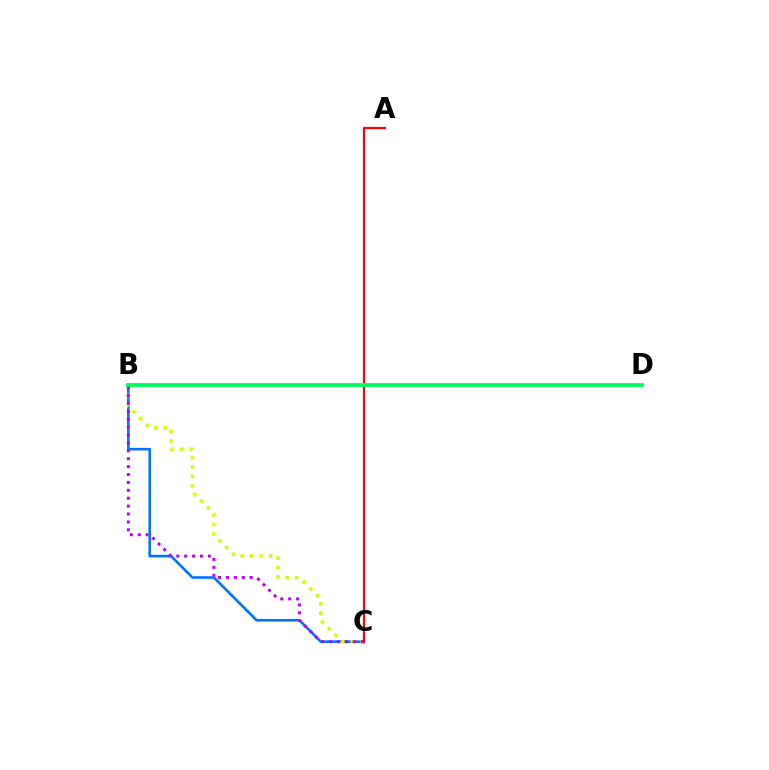{('B', 'C'): [{'color': '#0074ff', 'line_style': 'solid', 'thickness': 1.88}, {'color': '#d1ff00', 'line_style': 'dotted', 'thickness': 2.58}, {'color': '#b900ff', 'line_style': 'dotted', 'thickness': 2.15}], ('A', 'C'): [{'color': '#ff0000', 'line_style': 'solid', 'thickness': 1.58}], ('B', 'D'): [{'color': '#00ff5c', 'line_style': 'solid', 'thickness': 2.73}]}